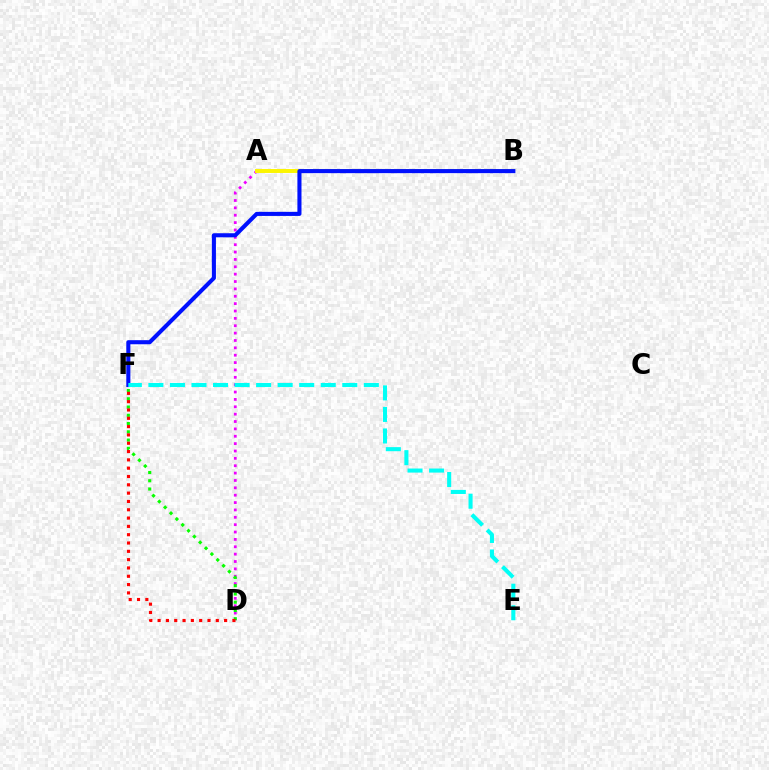{('A', 'D'): [{'color': '#ee00ff', 'line_style': 'dotted', 'thickness': 2.0}], ('A', 'B'): [{'color': '#fcf500', 'line_style': 'solid', 'thickness': 2.83}], ('D', 'F'): [{'color': '#08ff00', 'line_style': 'dotted', 'thickness': 2.24}, {'color': '#ff0000', 'line_style': 'dotted', 'thickness': 2.26}], ('B', 'F'): [{'color': '#0010ff', 'line_style': 'solid', 'thickness': 2.94}], ('E', 'F'): [{'color': '#00fff6', 'line_style': 'dashed', 'thickness': 2.93}]}